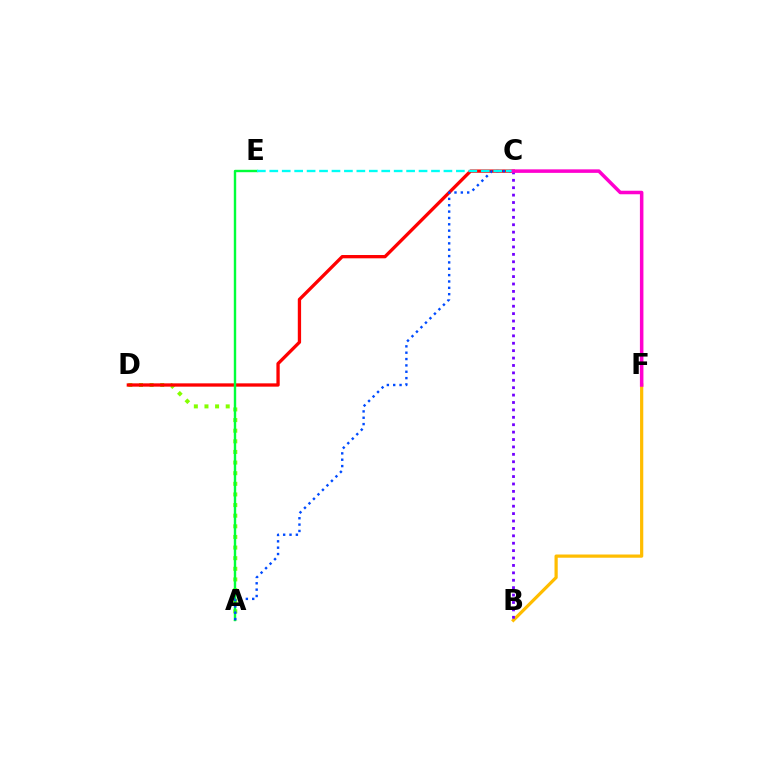{('A', 'D'): [{'color': '#84ff00', 'line_style': 'dotted', 'thickness': 2.89}], ('C', 'D'): [{'color': '#ff0000', 'line_style': 'solid', 'thickness': 2.38}], ('B', 'F'): [{'color': '#ffbd00', 'line_style': 'solid', 'thickness': 2.32}], ('B', 'C'): [{'color': '#7200ff', 'line_style': 'dotted', 'thickness': 2.01}], ('A', 'E'): [{'color': '#00ff39', 'line_style': 'solid', 'thickness': 1.73}], ('A', 'C'): [{'color': '#004bff', 'line_style': 'dotted', 'thickness': 1.73}], ('C', 'E'): [{'color': '#00fff6', 'line_style': 'dashed', 'thickness': 1.69}], ('C', 'F'): [{'color': '#ff00cf', 'line_style': 'solid', 'thickness': 2.54}]}